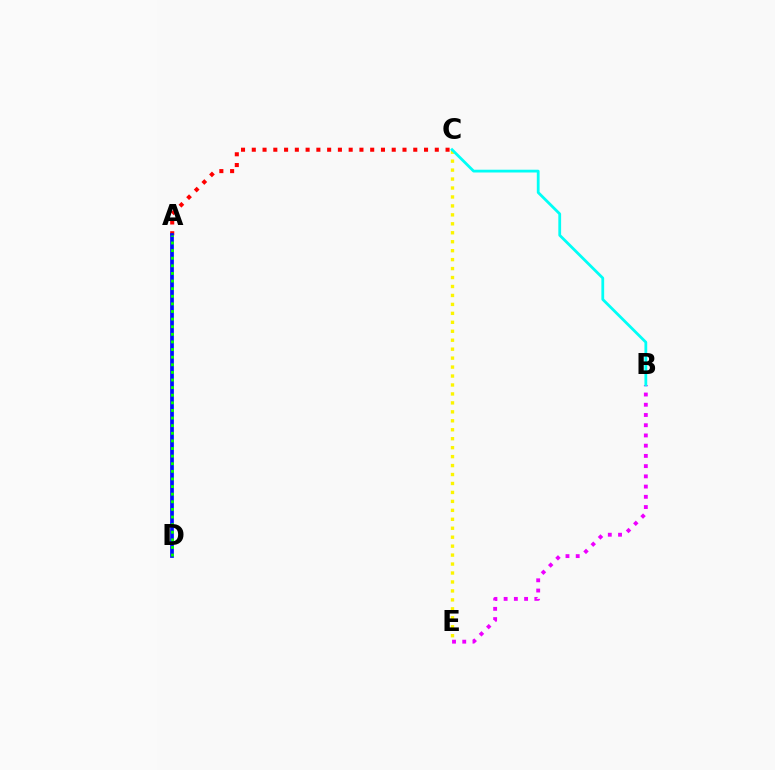{('A', 'C'): [{'color': '#ff0000', 'line_style': 'dotted', 'thickness': 2.92}], ('A', 'D'): [{'color': '#0010ff', 'line_style': 'solid', 'thickness': 2.68}, {'color': '#08ff00', 'line_style': 'dotted', 'thickness': 2.07}], ('C', 'E'): [{'color': '#fcf500', 'line_style': 'dotted', 'thickness': 2.43}], ('B', 'E'): [{'color': '#ee00ff', 'line_style': 'dotted', 'thickness': 2.78}], ('B', 'C'): [{'color': '#00fff6', 'line_style': 'solid', 'thickness': 2.0}]}